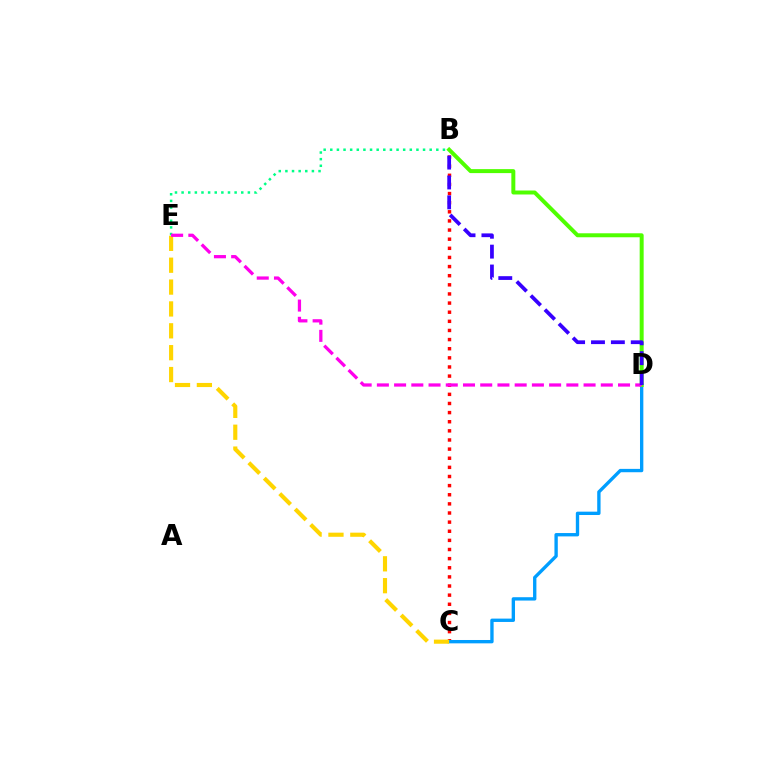{('B', 'C'): [{'color': '#ff0000', 'line_style': 'dotted', 'thickness': 2.48}], ('C', 'D'): [{'color': '#009eff', 'line_style': 'solid', 'thickness': 2.41}], ('C', 'E'): [{'color': '#ffd500', 'line_style': 'dashed', 'thickness': 2.97}], ('B', 'E'): [{'color': '#00ff86', 'line_style': 'dotted', 'thickness': 1.8}], ('B', 'D'): [{'color': '#4fff00', 'line_style': 'solid', 'thickness': 2.86}, {'color': '#3700ff', 'line_style': 'dashed', 'thickness': 2.7}], ('D', 'E'): [{'color': '#ff00ed', 'line_style': 'dashed', 'thickness': 2.34}]}